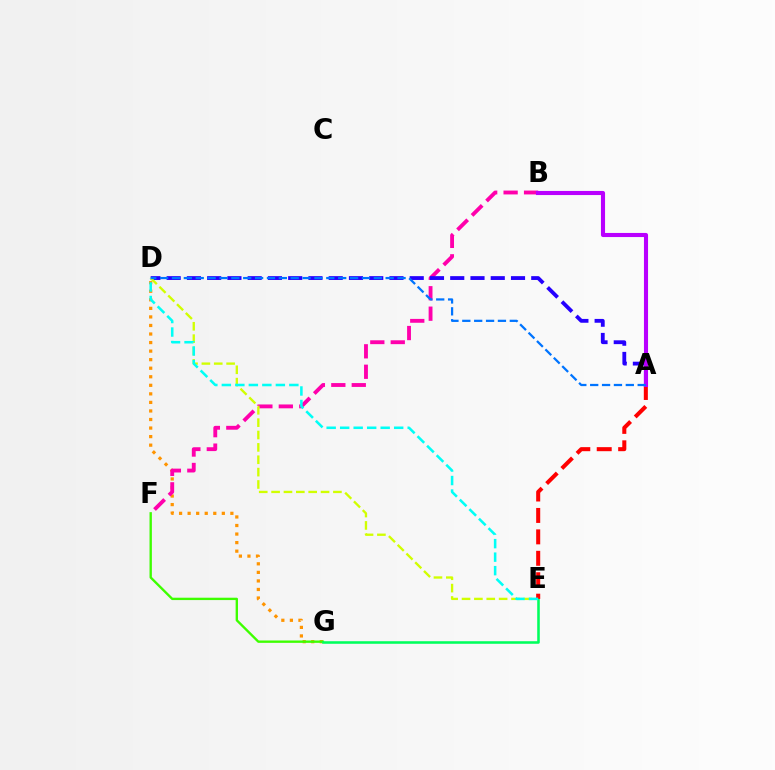{('D', 'G'): [{'color': '#ff9400', 'line_style': 'dotted', 'thickness': 2.32}], ('B', 'F'): [{'color': '#ff00ac', 'line_style': 'dashed', 'thickness': 2.78}], ('F', 'G'): [{'color': '#3dff00', 'line_style': 'solid', 'thickness': 1.7}], ('A', 'D'): [{'color': '#2500ff', 'line_style': 'dashed', 'thickness': 2.75}, {'color': '#0074ff', 'line_style': 'dashed', 'thickness': 1.61}], ('D', 'E'): [{'color': '#d1ff00', 'line_style': 'dashed', 'thickness': 1.68}, {'color': '#00fff6', 'line_style': 'dashed', 'thickness': 1.83}], ('E', 'G'): [{'color': '#00ff5c', 'line_style': 'solid', 'thickness': 1.84}], ('A', 'E'): [{'color': '#ff0000', 'line_style': 'dashed', 'thickness': 2.91}], ('A', 'B'): [{'color': '#b900ff', 'line_style': 'solid', 'thickness': 2.95}]}